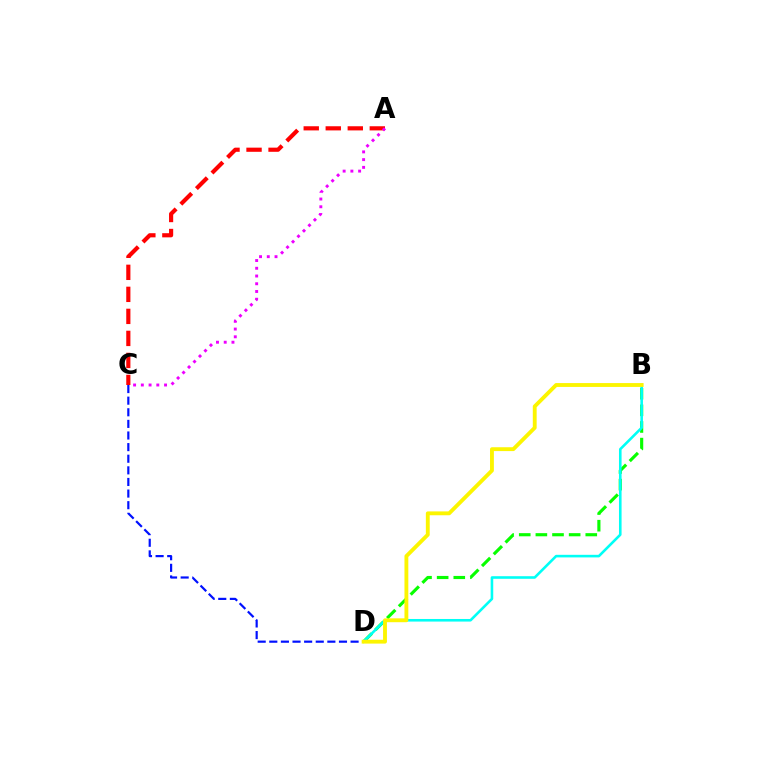{('B', 'D'): [{'color': '#08ff00', 'line_style': 'dashed', 'thickness': 2.26}, {'color': '#00fff6', 'line_style': 'solid', 'thickness': 1.87}, {'color': '#fcf500', 'line_style': 'solid', 'thickness': 2.77}], ('A', 'C'): [{'color': '#ff0000', 'line_style': 'dashed', 'thickness': 2.99}, {'color': '#ee00ff', 'line_style': 'dotted', 'thickness': 2.1}], ('C', 'D'): [{'color': '#0010ff', 'line_style': 'dashed', 'thickness': 1.58}]}